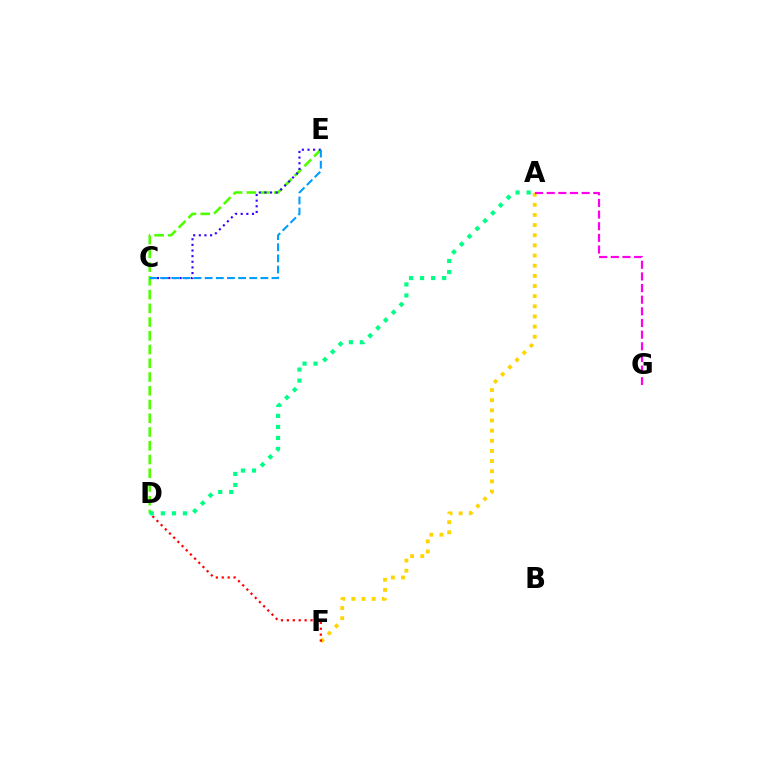{('D', 'E'): [{'color': '#4fff00', 'line_style': 'dashed', 'thickness': 1.87}], ('A', 'F'): [{'color': '#ffd500', 'line_style': 'dotted', 'thickness': 2.76}], ('D', 'F'): [{'color': '#ff0000', 'line_style': 'dotted', 'thickness': 1.61}], ('C', 'E'): [{'color': '#3700ff', 'line_style': 'dotted', 'thickness': 1.53}, {'color': '#009eff', 'line_style': 'dashed', 'thickness': 1.51}], ('A', 'D'): [{'color': '#00ff86', 'line_style': 'dotted', 'thickness': 3.0}], ('A', 'G'): [{'color': '#ff00ed', 'line_style': 'dashed', 'thickness': 1.58}]}